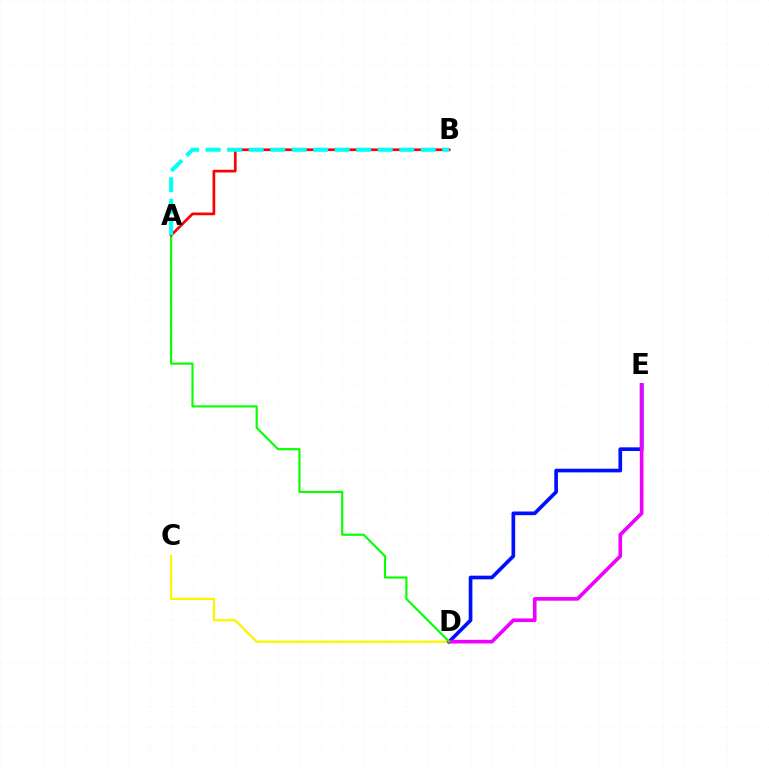{('C', 'D'): [{'color': '#fcf500', 'line_style': 'solid', 'thickness': 1.66}], ('D', 'E'): [{'color': '#0010ff', 'line_style': 'solid', 'thickness': 2.64}, {'color': '#ee00ff', 'line_style': 'solid', 'thickness': 2.62}], ('A', 'D'): [{'color': '#08ff00', 'line_style': 'solid', 'thickness': 1.55}], ('A', 'B'): [{'color': '#ff0000', 'line_style': 'solid', 'thickness': 1.95}, {'color': '#00fff6', 'line_style': 'dashed', 'thickness': 2.92}]}